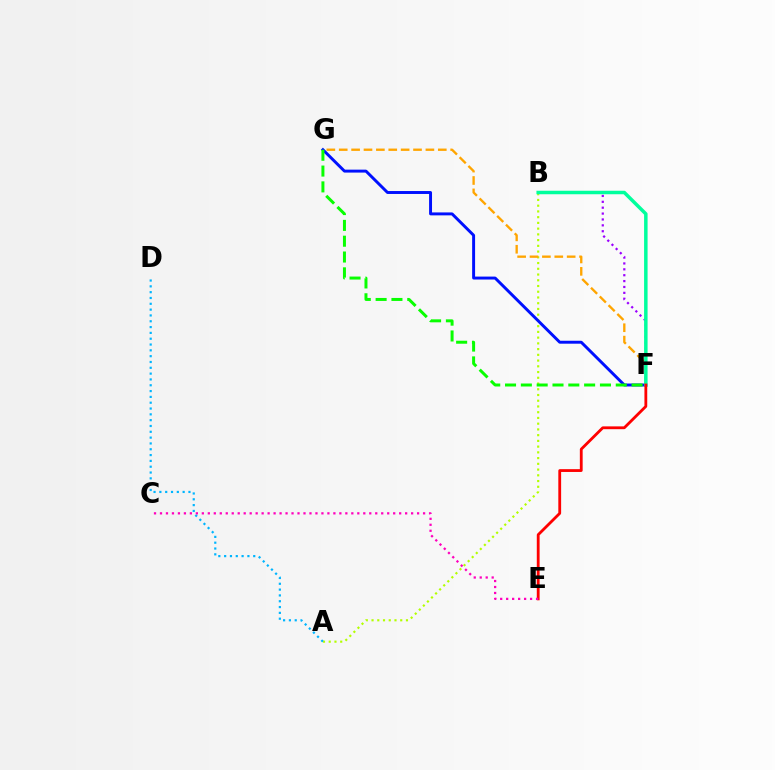{('A', 'B'): [{'color': '#b3ff00', 'line_style': 'dotted', 'thickness': 1.56}], ('F', 'G'): [{'color': '#0010ff', 'line_style': 'solid', 'thickness': 2.12}, {'color': '#ffa500', 'line_style': 'dashed', 'thickness': 1.68}, {'color': '#08ff00', 'line_style': 'dashed', 'thickness': 2.15}], ('B', 'F'): [{'color': '#9b00ff', 'line_style': 'dotted', 'thickness': 1.6}, {'color': '#00ff9d', 'line_style': 'solid', 'thickness': 2.52}], ('A', 'D'): [{'color': '#00b5ff', 'line_style': 'dotted', 'thickness': 1.58}], ('E', 'F'): [{'color': '#ff0000', 'line_style': 'solid', 'thickness': 2.02}], ('C', 'E'): [{'color': '#ff00bd', 'line_style': 'dotted', 'thickness': 1.62}]}